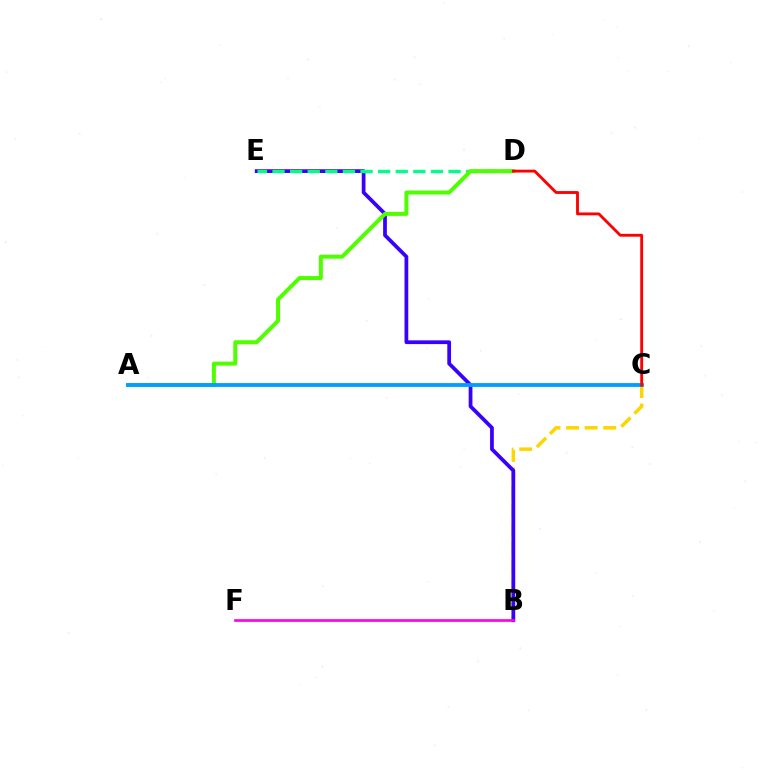{('B', 'C'): [{'color': '#ffd500', 'line_style': 'dashed', 'thickness': 2.52}], ('B', 'E'): [{'color': '#3700ff', 'line_style': 'solid', 'thickness': 2.69}], ('D', 'E'): [{'color': '#00ff86', 'line_style': 'dashed', 'thickness': 2.39}], ('A', 'D'): [{'color': '#4fff00', 'line_style': 'solid', 'thickness': 2.88}], ('A', 'C'): [{'color': '#009eff', 'line_style': 'solid', 'thickness': 2.75}], ('C', 'D'): [{'color': '#ff0000', 'line_style': 'solid', 'thickness': 2.05}], ('B', 'F'): [{'color': '#ff00ed', 'line_style': 'solid', 'thickness': 1.93}]}